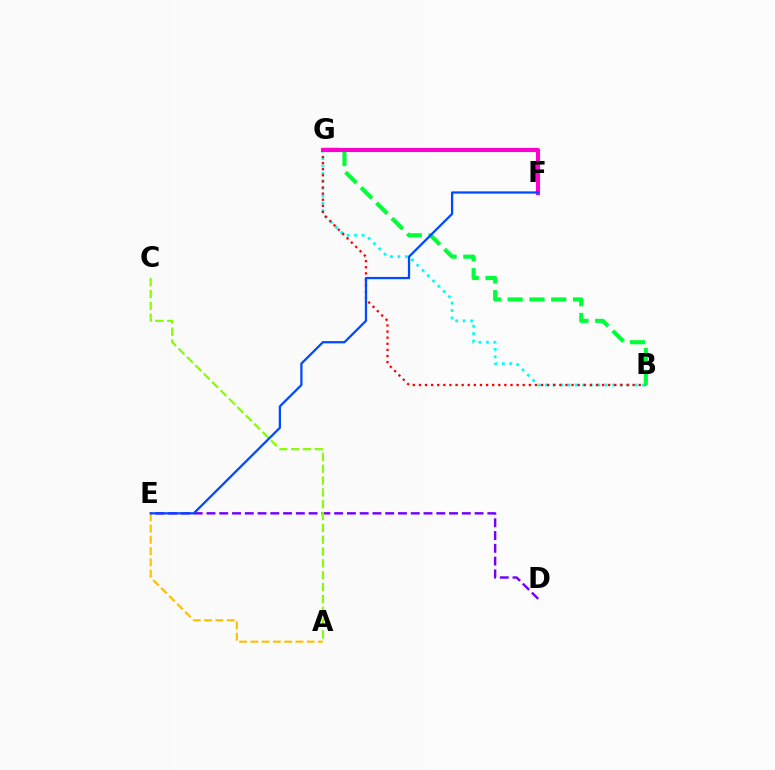{('D', 'E'): [{'color': '#7200ff', 'line_style': 'dashed', 'thickness': 1.73}], ('B', 'G'): [{'color': '#00fff6', 'line_style': 'dotted', 'thickness': 2.02}, {'color': '#ff0000', 'line_style': 'dotted', 'thickness': 1.66}, {'color': '#00ff39', 'line_style': 'dashed', 'thickness': 2.96}], ('A', 'E'): [{'color': '#ffbd00', 'line_style': 'dashed', 'thickness': 1.53}], ('A', 'C'): [{'color': '#84ff00', 'line_style': 'dashed', 'thickness': 1.61}], ('F', 'G'): [{'color': '#ff00cf', 'line_style': 'solid', 'thickness': 2.96}], ('E', 'F'): [{'color': '#004bff', 'line_style': 'solid', 'thickness': 1.64}]}